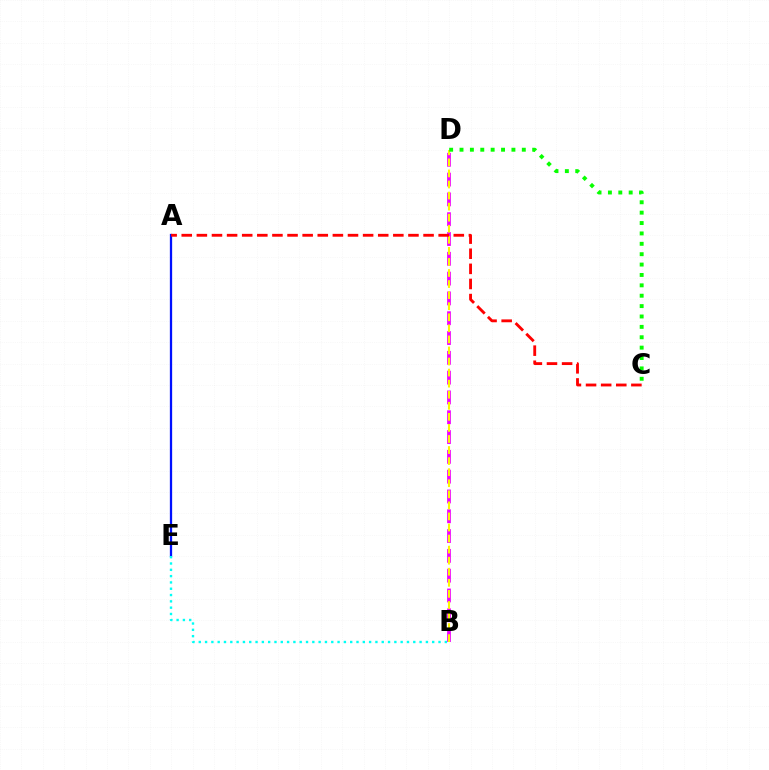{('B', 'D'): [{'color': '#ee00ff', 'line_style': 'dashed', 'thickness': 2.69}, {'color': '#fcf500', 'line_style': 'dashed', 'thickness': 1.5}], ('C', 'D'): [{'color': '#08ff00', 'line_style': 'dotted', 'thickness': 2.82}], ('A', 'E'): [{'color': '#0010ff', 'line_style': 'solid', 'thickness': 1.64}], ('B', 'E'): [{'color': '#00fff6', 'line_style': 'dotted', 'thickness': 1.71}], ('A', 'C'): [{'color': '#ff0000', 'line_style': 'dashed', 'thickness': 2.05}]}